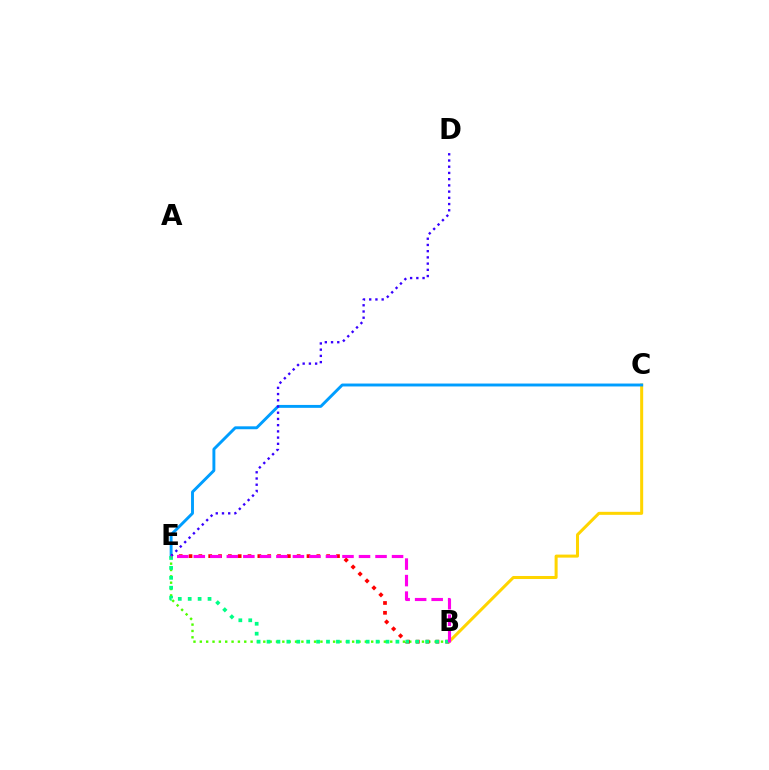{('B', 'C'): [{'color': '#ffd500', 'line_style': 'solid', 'thickness': 2.18}], ('C', 'E'): [{'color': '#009eff', 'line_style': 'solid', 'thickness': 2.1}], ('B', 'E'): [{'color': '#4fff00', 'line_style': 'dotted', 'thickness': 1.72}, {'color': '#ff0000', 'line_style': 'dotted', 'thickness': 2.67}, {'color': '#00ff86', 'line_style': 'dotted', 'thickness': 2.69}, {'color': '#ff00ed', 'line_style': 'dashed', 'thickness': 2.24}], ('D', 'E'): [{'color': '#3700ff', 'line_style': 'dotted', 'thickness': 1.69}]}